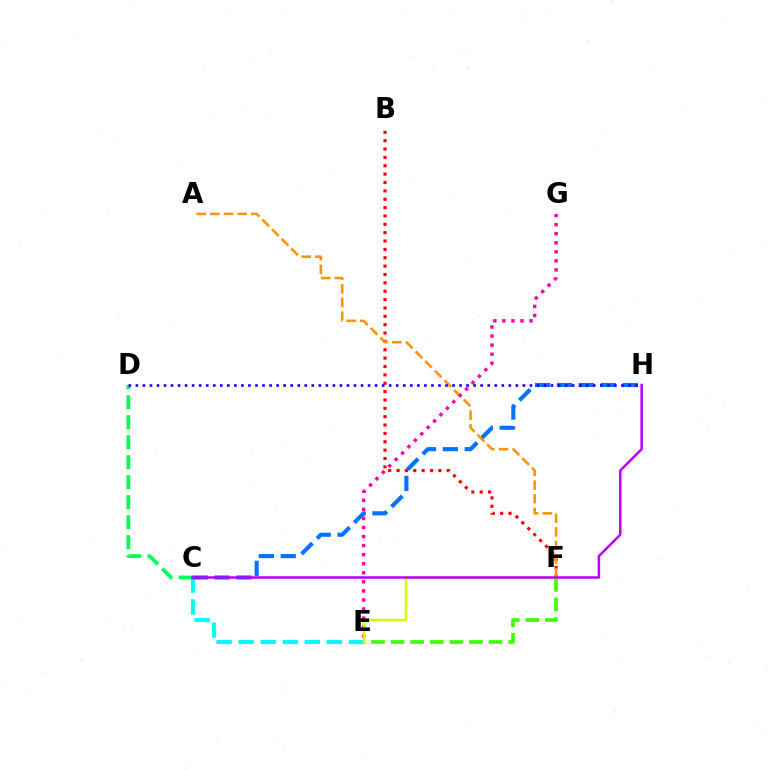{('B', 'F'): [{'color': '#ff0000', 'line_style': 'dotted', 'thickness': 2.27}], ('C', 'E'): [{'color': '#00fff6', 'line_style': 'dashed', 'thickness': 2.99}], ('C', 'D'): [{'color': '#00ff5c', 'line_style': 'dashed', 'thickness': 2.72}], ('C', 'H'): [{'color': '#0074ff', 'line_style': 'dashed', 'thickness': 2.97}, {'color': '#b900ff', 'line_style': 'solid', 'thickness': 1.82}], ('A', 'F'): [{'color': '#ff9400', 'line_style': 'dashed', 'thickness': 1.85}], ('E', 'G'): [{'color': '#ff00ac', 'line_style': 'dotted', 'thickness': 2.46}], ('E', 'F'): [{'color': '#3dff00', 'line_style': 'dashed', 'thickness': 2.66}, {'color': '#d1ff00', 'line_style': 'solid', 'thickness': 1.79}], ('D', 'H'): [{'color': '#2500ff', 'line_style': 'dotted', 'thickness': 1.91}]}